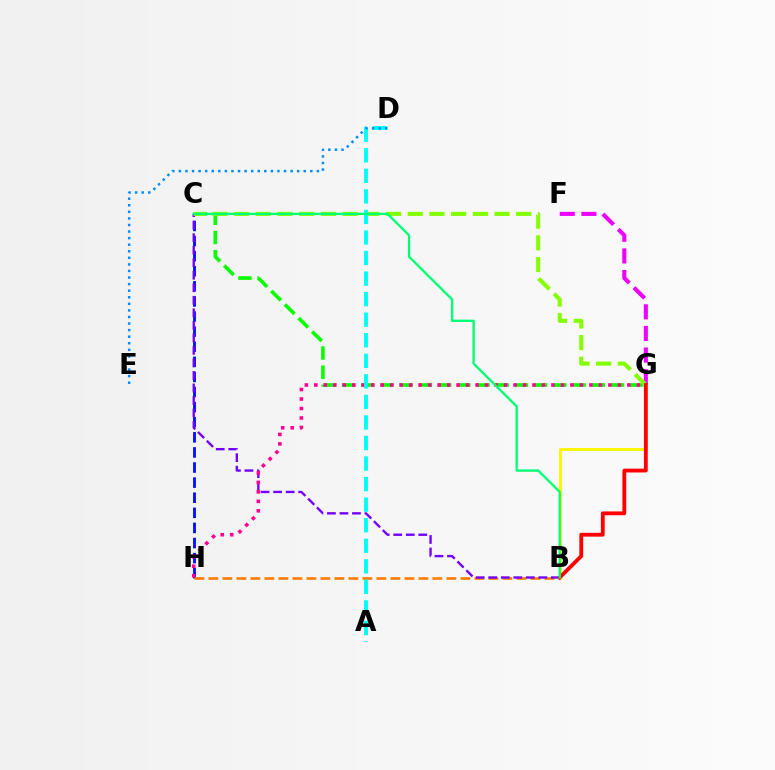{('B', 'G'): [{'color': '#fcf500', 'line_style': 'solid', 'thickness': 2.11}, {'color': '#ff0000', 'line_style': 'solid', 'thickness': 2.75}], ('C', 'H'): [{'color': '#0010ff', 'line_style': 'dashed', 'thickness': 2.05}], ('C', 'G'): [{'color': '#08ff00', 'line_style': 'dashed', 'thickness': 2.61}, {'color': '#84ff00', 'line_style': 'dashed', 'thickness': 2.95}], ('F', 'G'): [{'color': '#ee00ff', 'line_style': 'dashed', 'thickness': 2.94}], ('B', 'H'): [{'color': '#ff7c00', 'line_style': 'dashed', 'thickness': 1.9}], ('B', 'C'): [{'color': '#7200ff', 'line_style': 'dashed', 'thickness': 1.7}, {'color': '#00ff74', 'line_style': 'solid', 'thickness': 1.68}], ('G', 'H'): [{'color': '#ff0094', 'line_style': 'dotted', 'thickness': 2.58}], ('A', 'D'): [{'color': '#00fff6', 'line_style': 'dashed', 'thickness': 2.79}], ('D', 'E'): [{'color': '#008cff', 'line_style': 'dotted', 'thickness': 1.79}]}